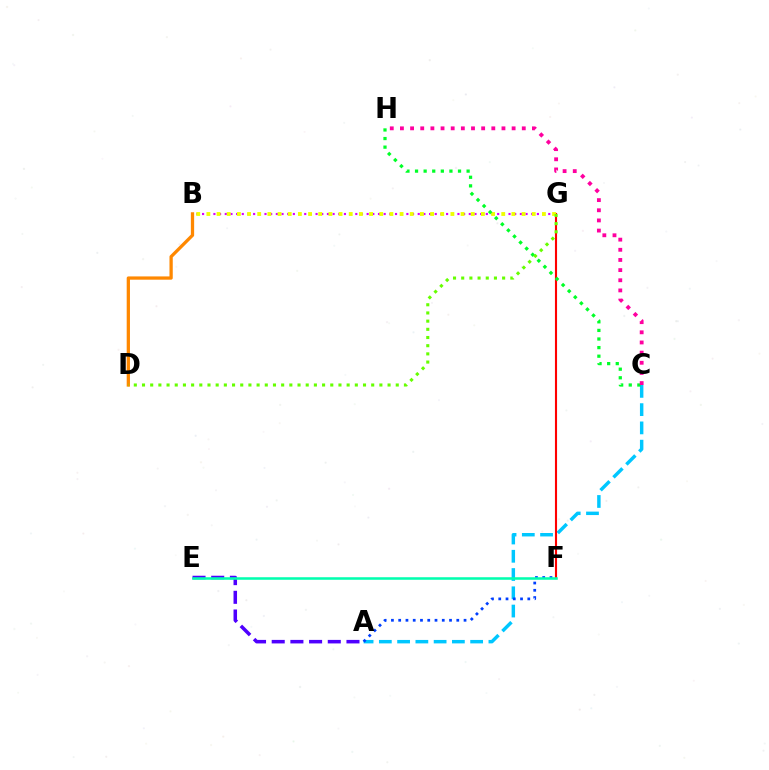{('A', 'C'): [{'color': '#00c7ff', 'line_style': 'dashed', 'thickness': 2.48}], ('A', 'F'): [{'color': '#003fff', 'line_style': 'dotted', 'thickness': 1.97}], ('F', 'G'): [{'color': '#ff0000', 'line_style': 'solid', 'thickness': 1.53}], ('A', 'E'): [{'color': '#4f00ff', 'line_style': 'dashed', 'thickness': 2.54}], ('B', 'G'): [{'color': '#d600ff', 'line_style': 'dotted', 'thickness': 1.54}, {'color': '#eeff00', 'line_style': 'dotted', 'thickness': 2.76}], ('E', 'F'): [{'color': '#00ffaf', 'line_style': 'solid', 'thickness': 1.83}], ('B', 'D'): [{'color': '#ff8800', 'line_style': 'solid', 'thickness': 2.36}], ('C', 'H'): [{'color': '#00ff27', 'line_style': 'dotted', 'thickness': 2.34}, {'color': '#ff00a0', 'line_style': 'dotted', 'thickness': 2.76}], ('D', 'G'): [{'color': '#66ff00', 'line_style': 'dotted', 'thickness': 2.22}]}